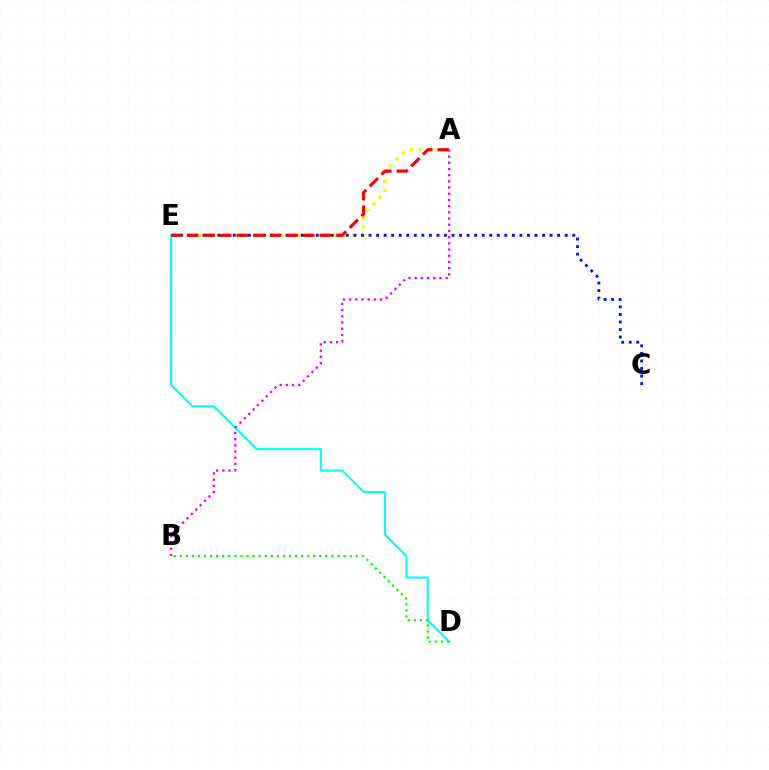{('A', 'E'): [{'color': '#fcf500', 'line_style': 'dotted', 'thickness': 2.46}, {'color': '#ff0000', 'line_style': 'dashed', 'thickness': 2.25}], ('D', 'E'): [{'color': '#00fff6', 'line_style': 'solid', 'thickness': 1.52}], ('B', 'D'): [{'color': '#08ff00', 'line_style': 'dotted', 'thickness': 1.65}], ('C', 'E'): [{'color': '#0010ff', 'line_style': 'dotted', 'thickness': 2.05}], ('A', 'B'): [{'color': '#ee00ff', 'line_style': 'dotted', 'thickness': 1.68}]}